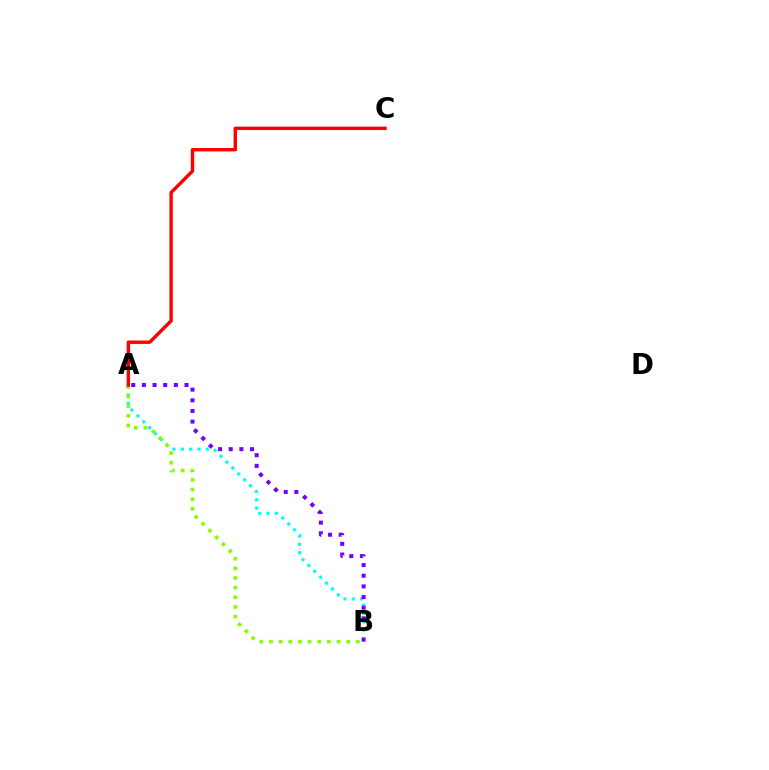{('A', 'B'): [{'color': '#00fff6', 'line_style': 'dotted', 'thickness': 2.26}, {'color': '#84ff00', 'line_style': 'dotted', 'thickness': 2.62}, {'color': '#7200ff', 'line_style': 'dotted', 'thickness': 2.89}], ('A', 'C'): [{'color': '#ff0000', 'line_style': 'solid', 'thickness': 2.45}]}